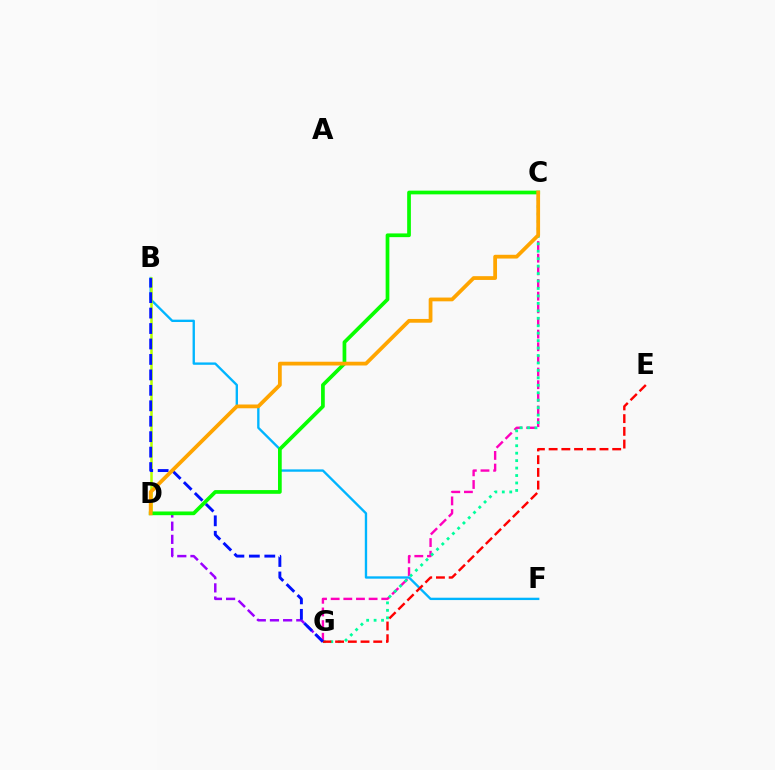{('D', 'G'): [{'color': '#9b00ff', 'line_style': 'dashed', 'thickness': 1.79}], ('C', 'G'): [{'color': '#ff00bd', 'line_style': 'dashed', 'thickness': 1.72}, {'color': '#00ff9d', 'line_style': 'dotted', 'thickness': 2.02}], ('B', 'F'): [{'color': '#00b5ff', 'line_style': 'solid', 'thickness': 1.69}], ('B', 'D'): [{'color': '#b3ff00', 'line_style': 'solid', 'thickness': 1.81}], ('E', 'G'): [{'color': '#ff0000', 'line_style': 'dashed', 'thickness': 1.73}], ('B', 'G'): [{'color': '#0010ff', 'line_style': 'dashed', 'thickness': 2.1}], ('C', 'D'): [{'color': '#08ff00', 'line_style': 'solid', 'thickness': 2.68}, {'color': '#ffa500', 'line_style': 'solid', 'thickness': 2.71}]}